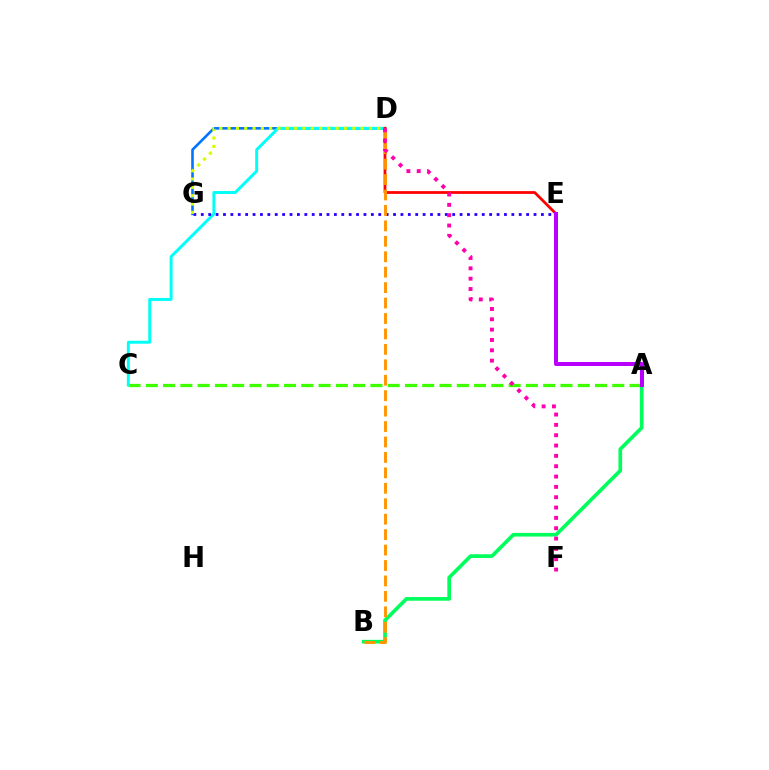{('A', 'C'): [{'color': '#3dff00', 'line_style': 'dashed', 'thickness': 2.35}], ('D', 'G'): [{'color': '#0074ff', 'line_style': 'solid', 'thickness': 1.87}, {'color': '#d1ff00', 'line_style': 'dotted', 'thickness': 2.26}], ('C', 'D'): [{'color': '#00fff6', 'line_style': 'solid', 'thickness': 2.13}], ('D', 'E'): [{'color': '#ff0000', 'line_style': 'solid', 'thickness': 1.99}], ('E', 'G'): [{'color': '#2500ff', 'line_style': 'dotted', 'thickness': 2.01}], ('A', 'B'): [{'color': '#00ff5c', 'line_style': 'solid', 'thickness': 2.64}], ('B', 'D'): [{'color': '#ff9400', 'line_style': 'dashed', 'thickness': 2.1}], ('D', 'F'): [{'color': '#ff00ac', 'line_style': 'dotted', 'thickness': 2.81}], ('A', 'E'): [{'color': '#b900ff', 'line_style': 'solid', 'thickness': 2.87}]}